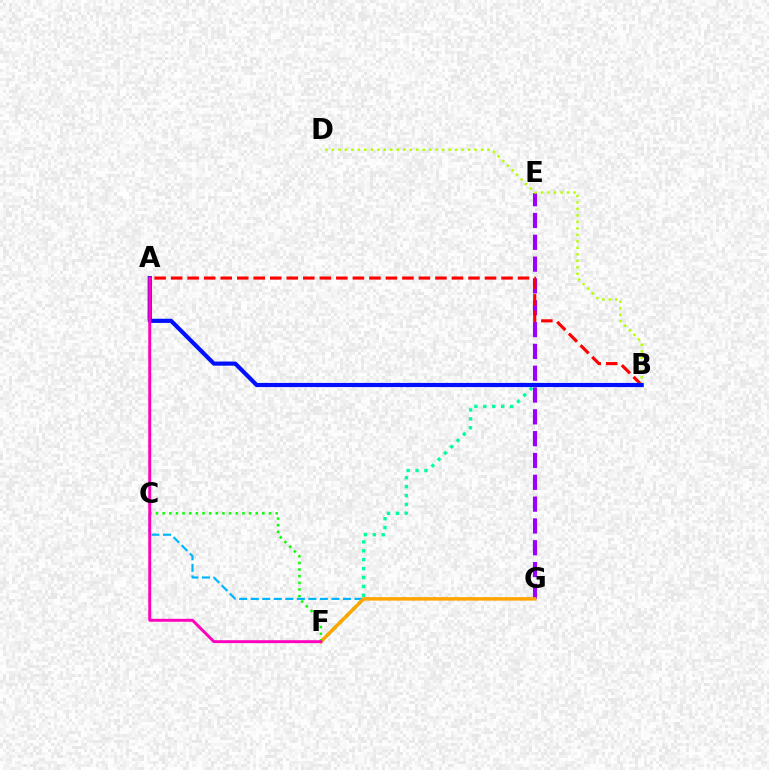{('E', 'G'): [{'color': '#9b00ff', 'line_style': 'dashed', 'thickness': 2.96}], ('A', 'B'): [{'color': '#ff0000', 'line_style': 'dashed', 'thickness': 2.24}, {'color': '#0010ff', 'line_style': 'solid', 'thickness': 2.99}], ('B', 'F'): [{'color': '#00ff9d', 'line_style': 'dotted', 'thickness': 2.42}], ('C', 'G'): [{'color': '#00b5ff', 'line_style': 'dashed', 'thickness': 1.57}], ('F', 'G'): [{'color': '#ffa500', 'line_style': 'solid', 'thickness': 2.5}], ('B', 'D'): [{'color': '#b3ff00', 'line_style': 'dotted', 'thickness': 1.76}], ('C', 'F'): [{'color': '#08ff00', 'line_style': 'dotted', 'thickness': 1.81}], ('A', 'F'): [{'color': '#ff00bd', 'line_style': 'solid', 'thickness': 2.1}]}